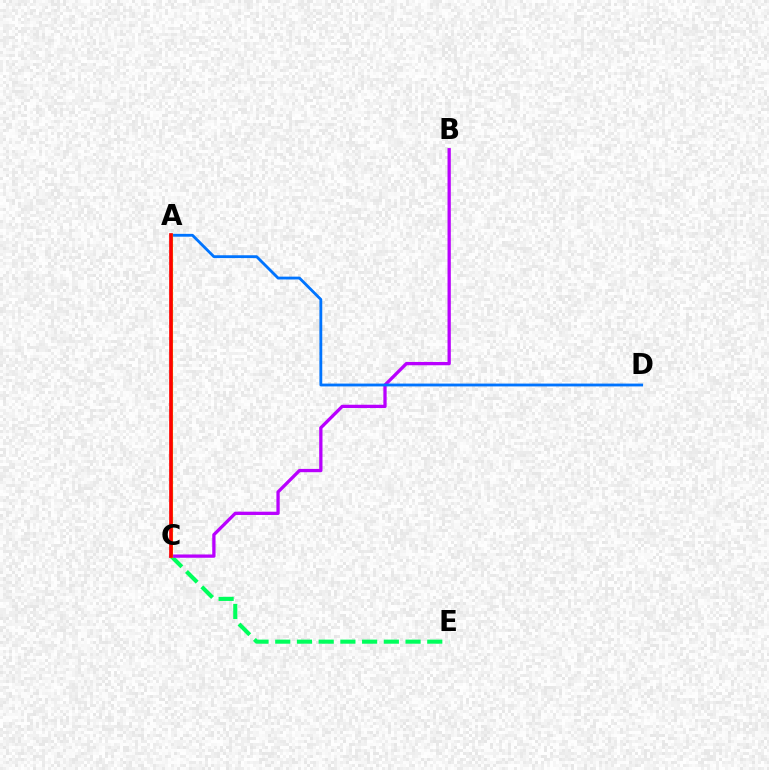{('C', 'E'): [{'color': '#00ff5c', 'line_style': 'dashed', 'thickness': 2.95}], ('B', 'C'): [{'color': '#b900ff', 'line_style': 'solid', 'thickness': 2.36}], ('A', 'D'): [{'color': '#0074ff', 'line_style': 'solid', 'thickness': 2.04}], ('A', 'C'): [{'color': '#d1ff00', 'line_style': 'solid', 'thickness': 2.27}, {'color': '#ff0000', 'line_style': 'solid', 'thickness': 2.65}]}